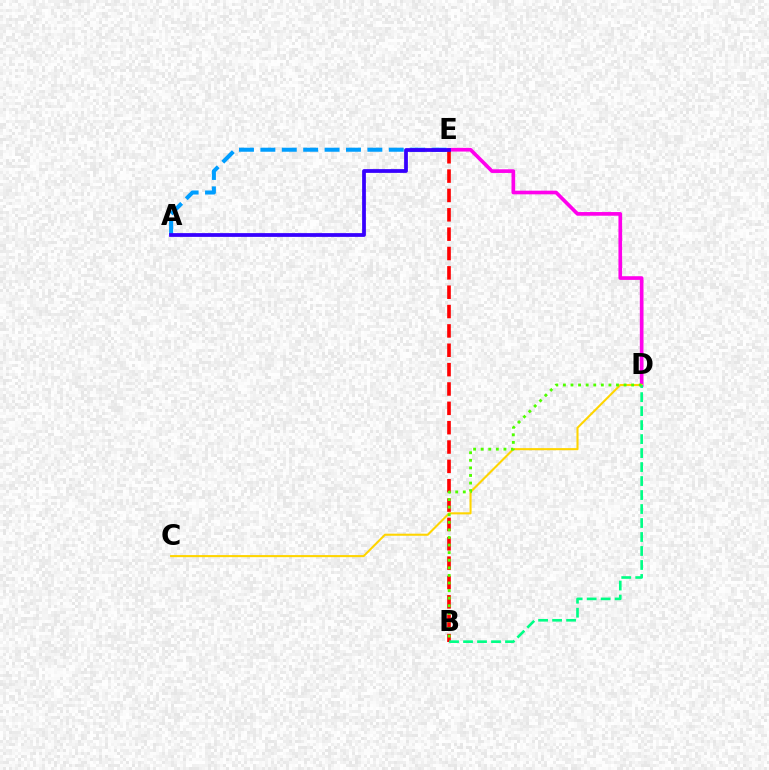{('A', 'E'): [{'color': '#009eff', 'line_style': 'dashed', 'thickness': 2.91}, {'color': '#3700ff', 'line_style': 'solid', 'thickness': 2.71}], ('D', 'E'): [{'color': '#ff00ed', 'line_style': 'solid', 'thickness': 2.64}], ('C', 'D'): [{'color': '#ffd500', 'line_style': 'solid', 'thickness': 1.5}], ('B', 'E'): [{'color': '#ff0000', 'line_style': 'dashed', 'thickness': 2.63}], ('B', 'D'): [{'color': '#00ff86', 'line_style': 'dashed', 'thickness': 1.9}, {'color': '#4fff00', 'line_style': 'dotted', 'thickness': 2.06}]}